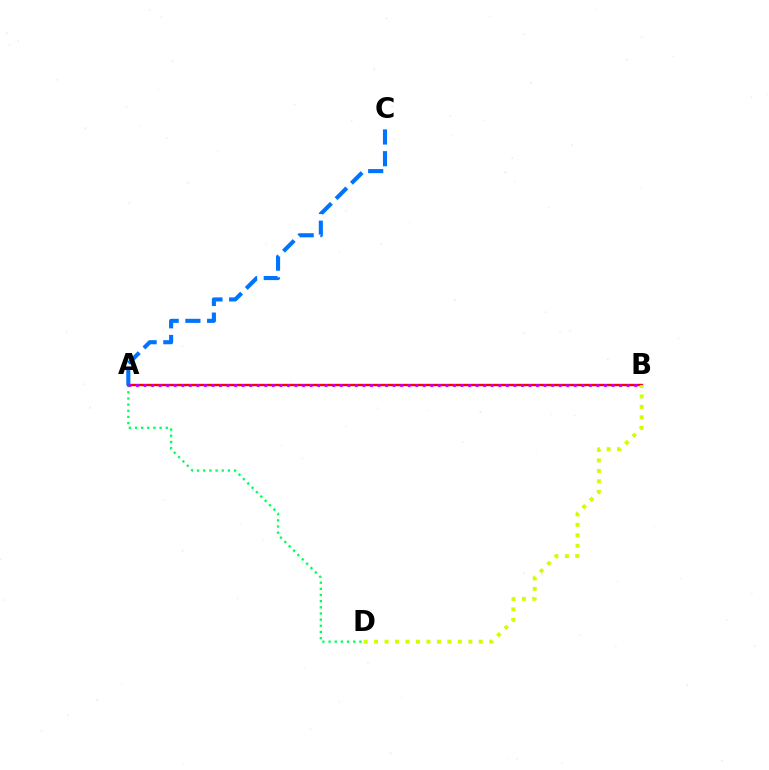{('A', 'D'): [{'color': '#00ff5c', 'line_style': 'dotted', 'thickness': 1.67}], ('A', 'B'): [{'color': '#ff0000', 'line_style': 'solid', 'thickness': 1.71}, {'color': '#b900ff', 'line_style': 'dotted', 'thickness': 2.05}], ('A', 'C'): [{'color': '#0074ff', 'line_style': 'dashed', 'thickness': 2.95}], ('B', 'D'): [{'color': '#d1ff00', 'line_style': 'dotted', 'thickness': 2.85}]}